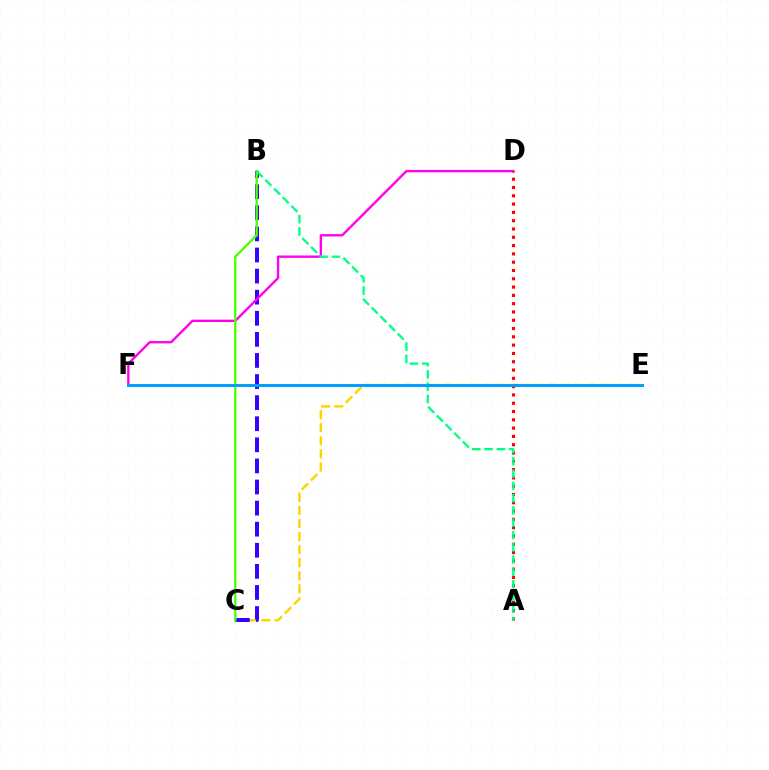{('C', 'E'): [{'color': '#ffd500', 'line_style': 'dashed', 'thickness': 1.78}], ('B', 'C'): [{'color': '#3700ff', 'line_style': 'dashed', 'thickness': 2.87}, {'color': '#4fff00', 'line_style': 'solid', 'thickness': 1.71}], ('D', 'F'): [{'color': '#ff00ed', 'line_style': 'solid', 'thickness': 1.7}], ('A', 'D'): [{'color': '#ff0000', 'line_style': 'dotted', 'thickness': 2.25}], ('A', 'B'): [{'color': '#00ff86', 'line_style': 'dashed', 'thickness': 1.67}], ('E', 'F'): [{'color': '#009eff', 'line_style': 'solid', 'thickness': 2.13}]}